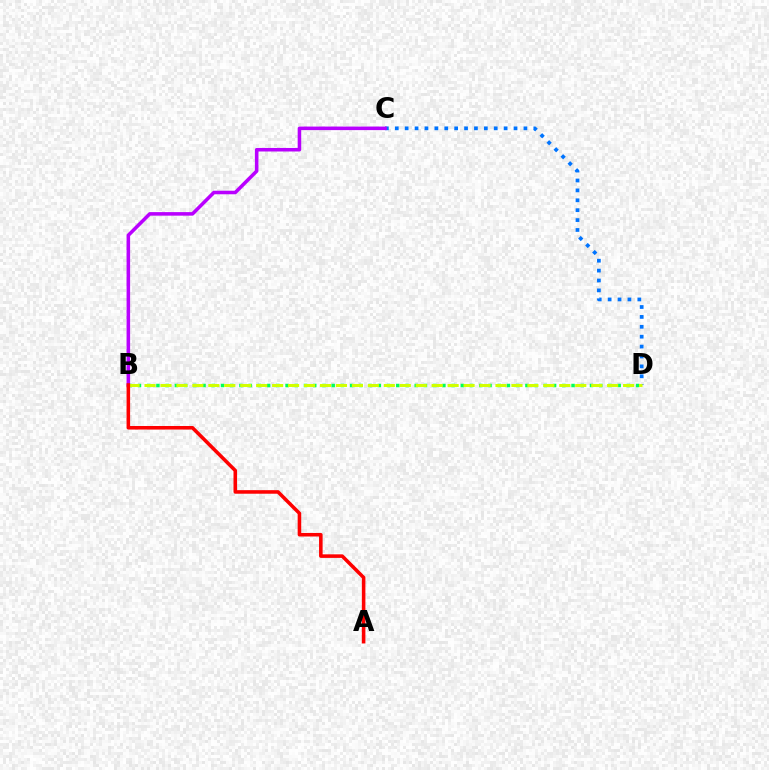{('B', 'D'): [{'color': '#00ff5c', 'line_style': 'dotted', 'thickness': 2.51}, {'color': '#d1ff00', 'line_style': 'dashed', 'thickness': 2.17}], ('C', 'D'): [{'color': '#0074ff', 'line_style': 'dotted', 'thickness': 2.69}], ('B', 'C'): [{'color': '#b900ff', 'line_style': 'solid', 'thickness': 2.55}], ('A', 'B'): [{'color': '#ff0000', 'line_style': 'solid', 'thickness': 2.56}]}